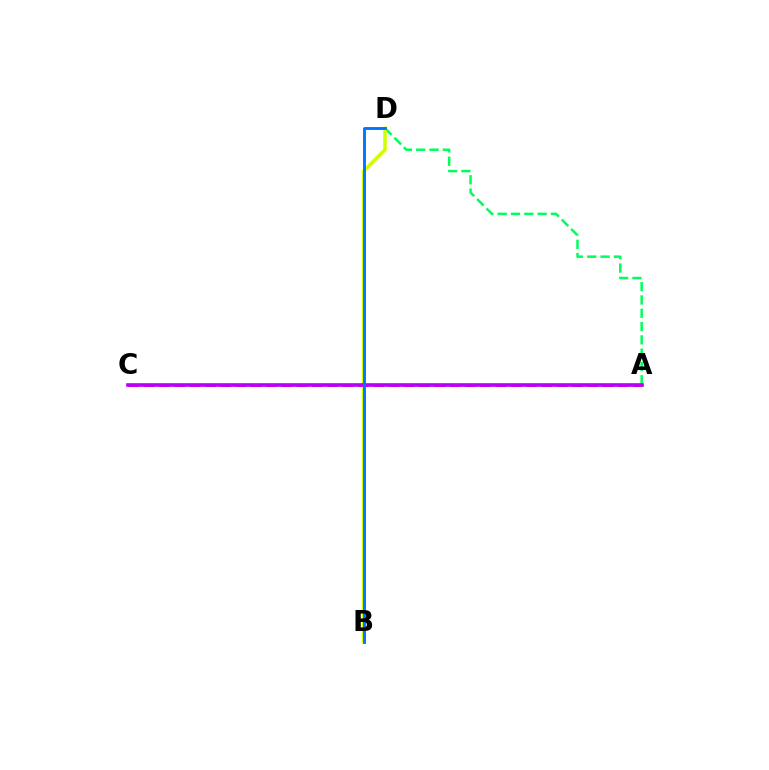{('A', 'C'): [{'color': '#ff0000', 'line_style': 'dashed', 'thickness': 2.08}, {'color': '#b900ff', 'line_style': 'solid', 'thickness': 2.63}], ('A', 'D'): [{'color': '#00ff5c', 'line_style': 'dashed', 'thickness': 1.81}], ('B', 'D'): [{'color': '#d1ff00', 'line_style': 'solid', 'thickness': 2.57}, {'color': '#0074ff', 'line_style': 'solid', 'thickness': 2.06}]}